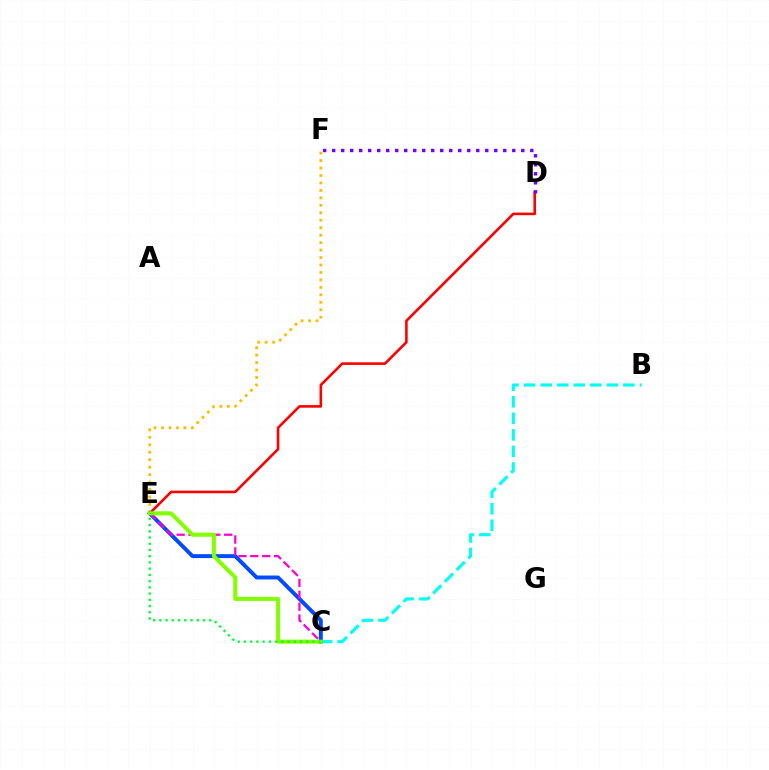{('D', 'E'): [{'color': '#ff0000', 'line_style': 'solid', 'thickness': 1.87}], ('B', 'C'): [{'color': '#00fff6', 'line_style': 'dashed', 'thickness': 2.25}], ('E', 'F'): [{'color': '#ffbd00', 'line_style': 'dotted', 'thickness': 2.03}], ('C', 'E'): [{'color': '#004bff', 'line_style': 'solid', 'thickness': 2.82}, {'color': '#ff00cf', 'line_style': 'dashed', 'thickness': 1.61}, {'color': '#84ff00', 'line_style': 'solid', 'thickness': 2.9}, {'color': '#00ff39', 'line_style': 'dotted', 'thickness': 1.69}], ('D', 'F'): [{'color': '#7200ff', 'line_style': 'dotted', 'thickness': 2.45}]}